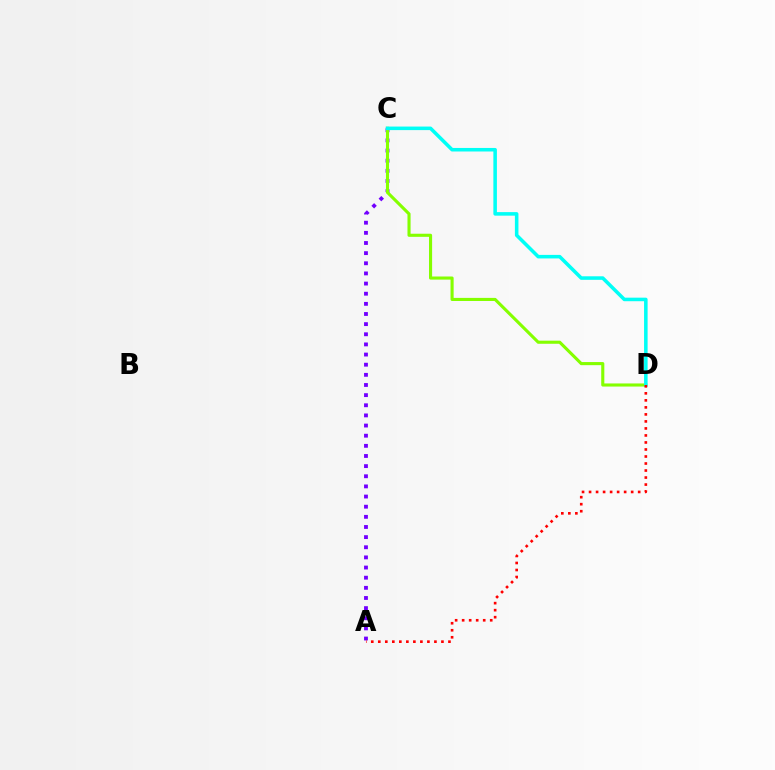{('A', 'C'): [{'color': '#7200ff', 'line_style': 'dotted', 'thickness': 2.76}], ('C', 'D'): [{'color': '#84ff00', 'line_style': 'solid', 'thickness': 2.23}, {'color': '#00fff6', 'line_style': 'solid', 'thickness': 2.55}], ('A', 'D'): [{'color': '#ff0000', 'line_style': 'dotted', 'thickness': 1.91}]}